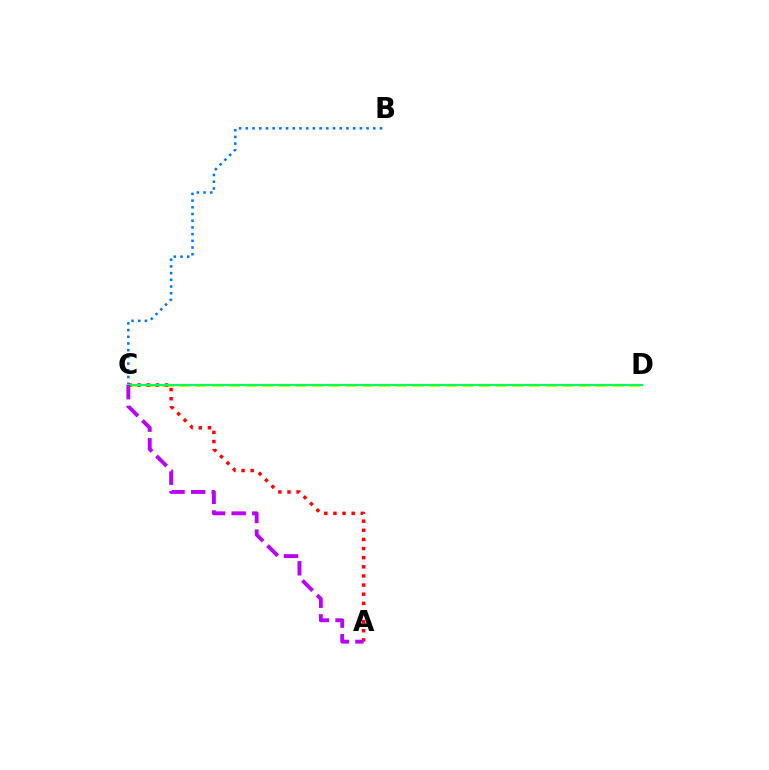{('B', 'C'): [{'color': '#0074ff', 'line_style': 'dotted', 'thickness': 1.82}], ('C', 'D'): [{'color': '#d1ff00', 'line_style': 'dashed', 'thickness': 2.26}, {'color': '#00ff5c', 'line_style': 'solid', 'thickness': 1.52}], ('A', 'C'): [{'color': '#ff0000', 'line_style': 'dotted', 'thickness': 2.48}, {'color': '#b900ff', 'line_style': 'dashed', 'thickness': 2.8}]}